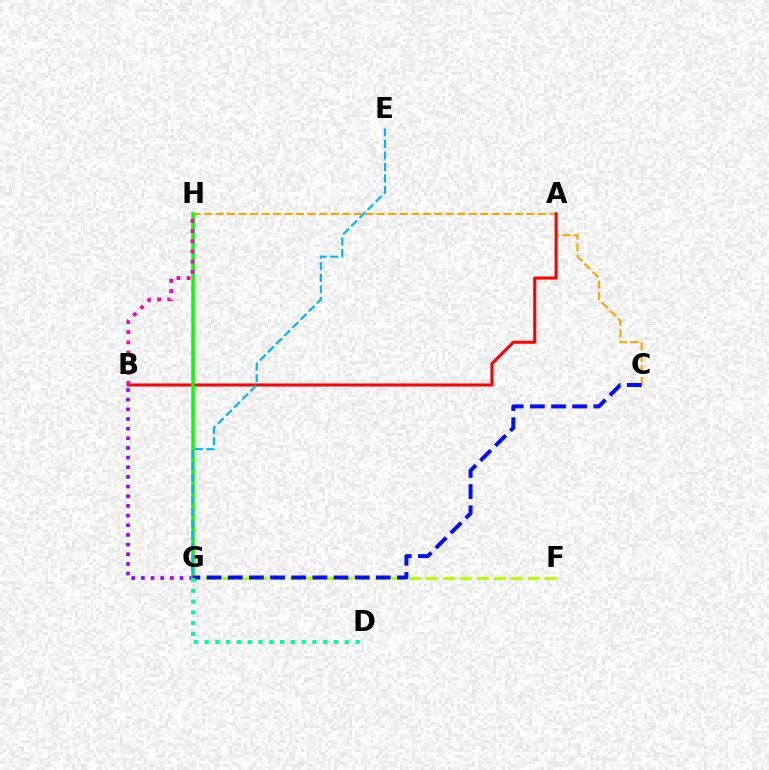{('C', 'H'): [{'color': '#ffa500', 'line_style': 'dashed', 'thickness': 1.56}], ('F', 'G'): [{'color': '#b3ff00', 'line_style': 'dashed', 'thickness': 2.31}], ('A', 'B'): [{'color': '#ff0000', 'line_style': 'solid', 'thickness': 2.2}], ('B', 'G'): [{'color': '#9b00ff', 'line_style': 'dotted', 'thickness': 2.62}], ('G', 'H'): [{'color': '#08ff00', 'line_style': 'solid', 'thickness': 2.53}], ('C', 'G'): [{'color': '#0010ff', 'line_style': 'dashed', 'thickness': 2.87}], ('D', 'G'): [{'color': '#00ff9d', 'line_style': 'dotted', 'thickness': 2.93}], ('B', 'H'): [{'color': '#ff00bd', 'line_style': 'dotted', 'thickness': 2.77}], ('E', 'G'): [{'color': '#00b5ff', 'line_style': 'dashed', 'thickness': 1.57}]}